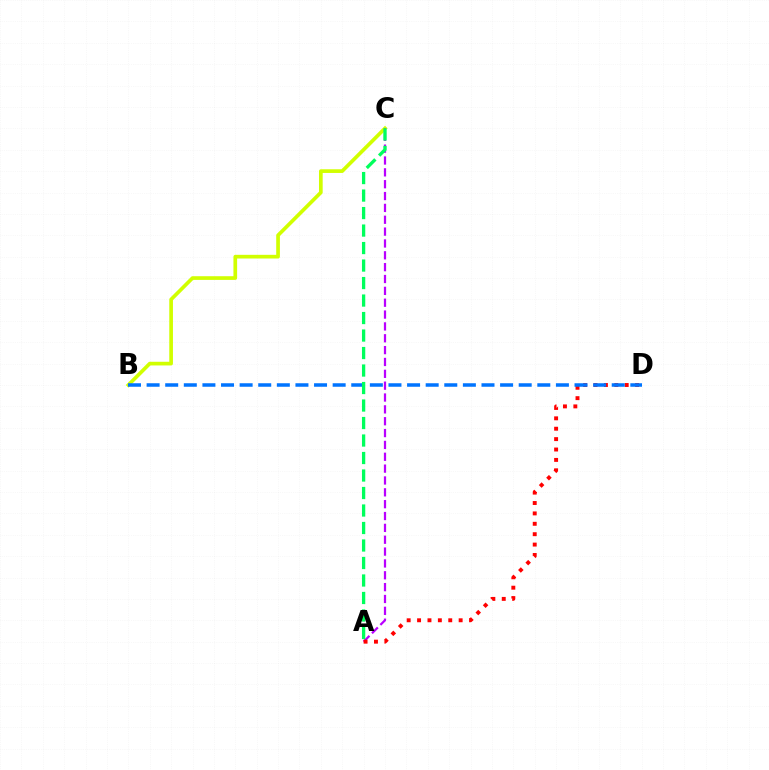{('B', 'C'): [{'color': '#d1ff00', 'line_style': 'solid', 'thickness': 2.65}], ('A', 'C'): [{'color': '#b900ff', 'line_style': 'dashed', 'thickness': 1.61}, {'color': '#00ff5c', 'line_style': 'dashed', 'thickness': 2.38}], ('A', 'D'): [{'color': '#ff0000', 'line_style': 'dotted', 'thickness': 2.82}], ('B', 'D'): [{'color': '#0074ff', 'line_style': 'dashed', 'thickness': 2.53}]}